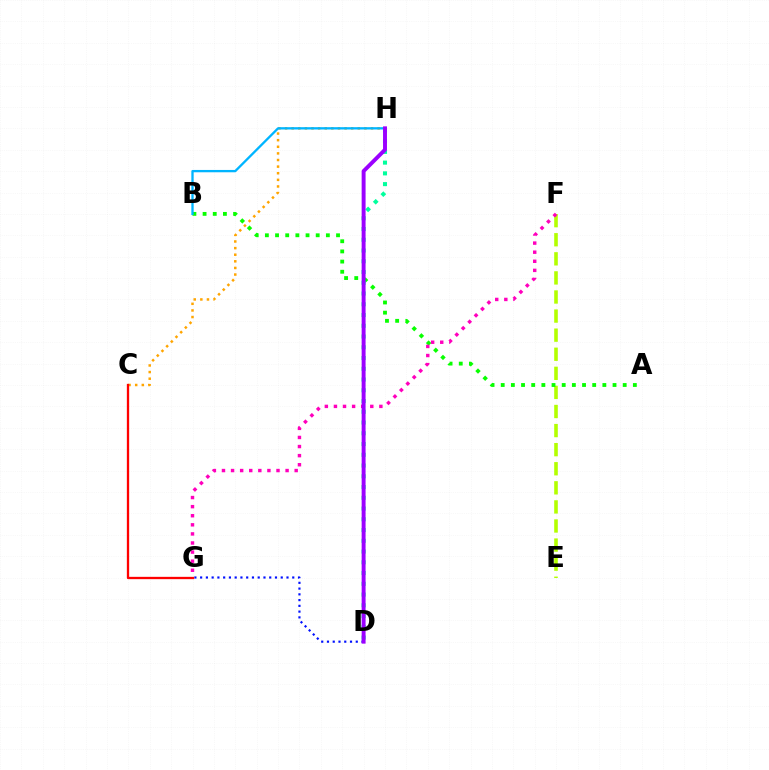{('E', 'F'): [{'color': '#b3ff00', 'line_style': 'dashed', 'thickness': 2.59}], ('C', 'H'): [{'color': '#ffa500', 'line_style': 'dotted', 'thickness': 1.8}], ('A', 'B'): [{'color': '#08ff00', 'line_style': 'dotted', 'thickness': 2.76}], ('D', 'G'): [{'color': '#0010ff', 'line_style': 'dotted', 'thickness': 1.56}], ('B', 'H'): [{'color': '#00b5ff', 'line_style': 'solid', 'thickness': 1.67}], ('D', 'H'): [{'color': '#00ff9d', 'line_style': 'dotted', 'thickness': 2.92}, {'color': '#9b00ff', 'line_style': 'solid', 'thickness': 2.83}], ('F', 'G'): [{'color': '#ff00bd', 'line_style': 'dotted', 'thickness': 2.47}], ('C', 'G'): [{'color': '#ff0000', 'line_style': 'solid', 'thickness': 1.67}]}